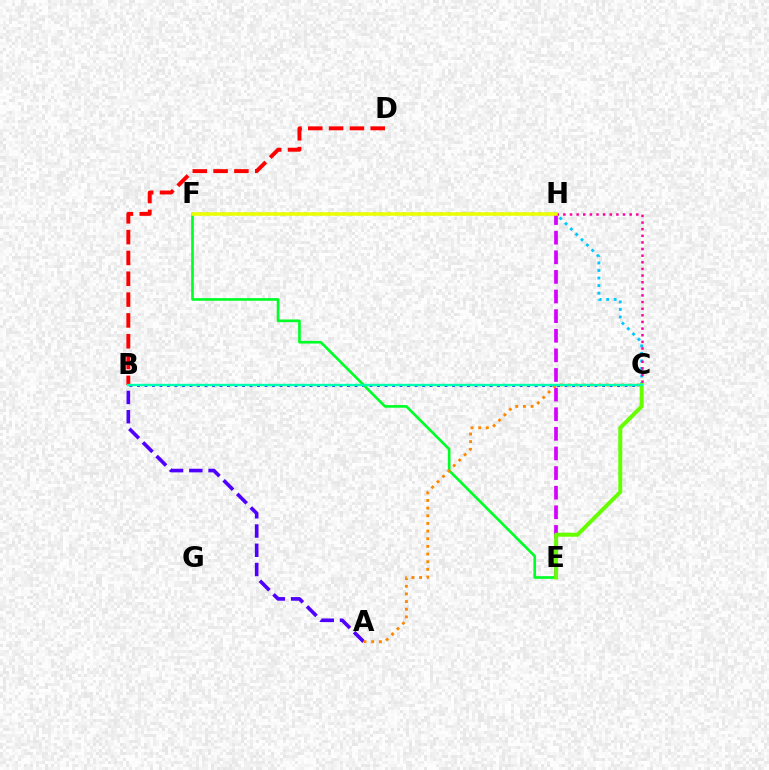{('C', 'F'): [{'color': '#00c7ff', 'line_style': 'dotted', 'thickness': 2.05}], ('E', 'H'): [{'color': '#d600ff', 'line_style': 'dashed', 'thickness': 2.67}], ('B', 'C'): [{'color': '#003fff', 'line_style': 'dotted', 'thickness': 2.04}, {'color': '#00ffaf', 'line_style': 'solid', 'thickness': 1.68}], ('E', 'F'): [{'color': '#00ff27', 'line_style': 'solid', 'thickness': 1.91}], ('C', 'H'): [{'color': '#ff00a0', 'line_style': 'dotted', 'thickness': 1.8}], ('F', 'H'): [{'color': '#eeff00', 'line_style': 'solid', 'thickness': 2.55}], ('B', 'D'): [{'color': '#ff0000', 'line_style': 'dashed', 'thickness': 2.83}], ('A', 'B'): [{'color': '#4f00ff', 'line_style': 'dashed', 'thickness': 2.62}], ('C', 'E'): [{'color': '#66ff00', 'line_style': 'solid', 'thickness': 2.87}], ('A', 'C'): [{'color': '#ff8800', 'line_style': 'dotted', 'thickness': 2.08}]}